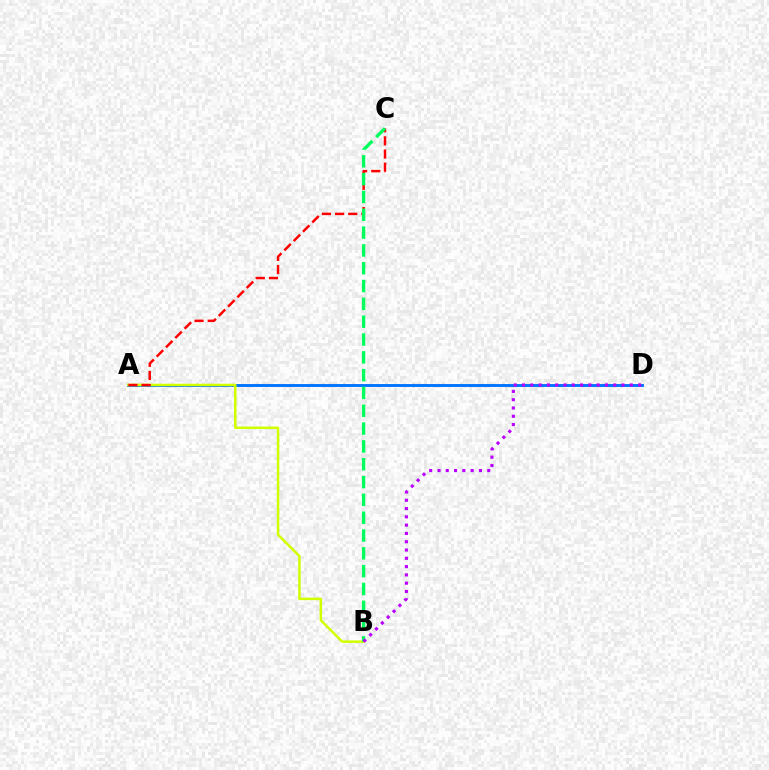{('A', 'D'): [{'color': '#0074ff', 'line_style': 'solid', 'thickness': 2.08}], ('A', 'B'): [{'color': '#d1ff00', 'line_style': 'solid', 'thickness': 1.81}], ('A', 'C'): [{'color': '#ff0000', 'line_style': 'dashed', 'thickness': 1.79}], ('B', 'C'): [{'color': '#00ff5c', 'line_style': 'dashed', 'thickness': 2.42}], ('B', 'D'): [{'color': '#b900ff', 'line_style': 'dotted', 'thickness': 2.25}]}